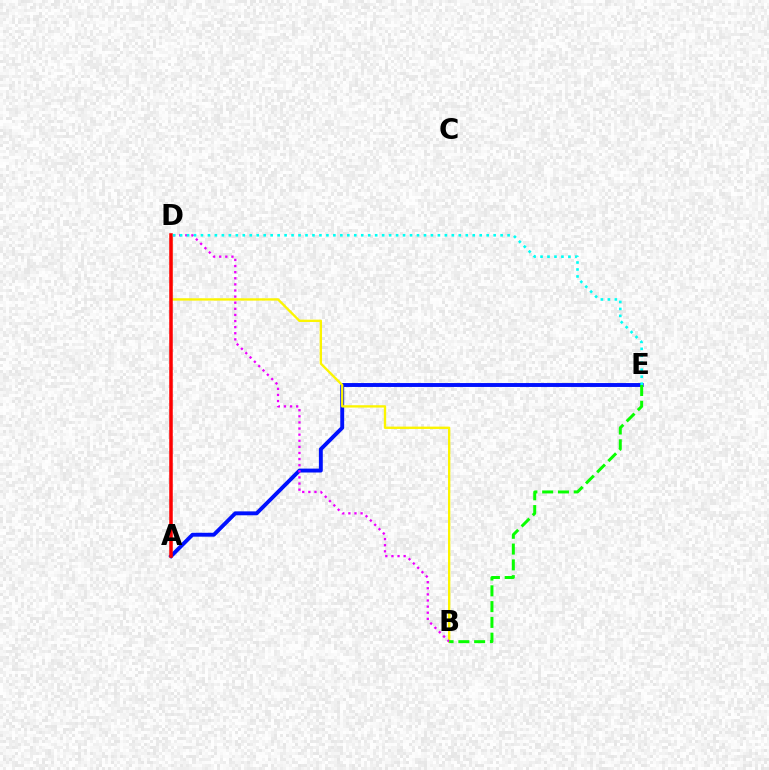{('A', 'E'): [{'color': '#0010ff', 'line_style': 'solid', 'thickness': 2.8}], ('B', 'D'): [{'color': '#fcf500', 'line_style': 'solid', 'thickness': 1.69}, {'color': '#ee00ff', 'line_style': 'dotted', 'thickness': 1.66}], ('A', 'D'): [{'color': '#ff0000', 'line_style': 'solid', 'thickness': 2.54}], ('B', 'E'): [{'color': '#08ff00', 'line_style': 'dashed', 'thickness': 2.14}], ('D', 'E'): [{'color': '#00fff6', 'line_style': 'dotted', 'thickness': 1.89}]}